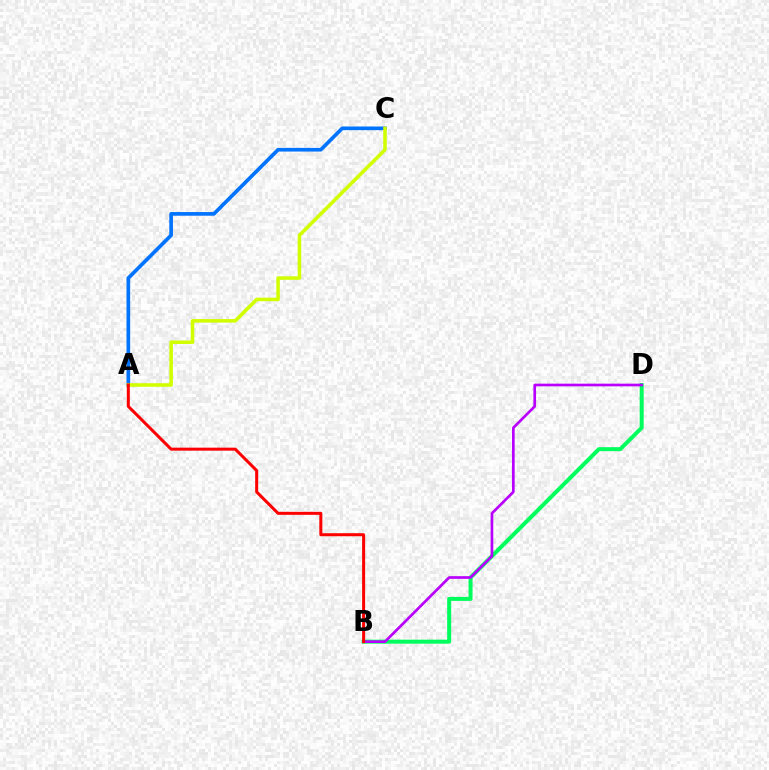{('A', 'C'): [{'color': '#0074ff', 'line_style': 'solid', 'thickness': 2.65}, {'color': '#d1ff00', 'line_style': 'solid', 'thickness': 2.56}], ('B', 'D'): [{'color': '#00ff5c', 'line_style': 'solid', 'thickness': 2.88}, {'color': '#b900ff', 'line_style': 'solid', 'thickness': 1.93}], ('A', 'B'): [{'color': '#ff0000', 'line_style': 'solid', 'thickness': 2.17}]}